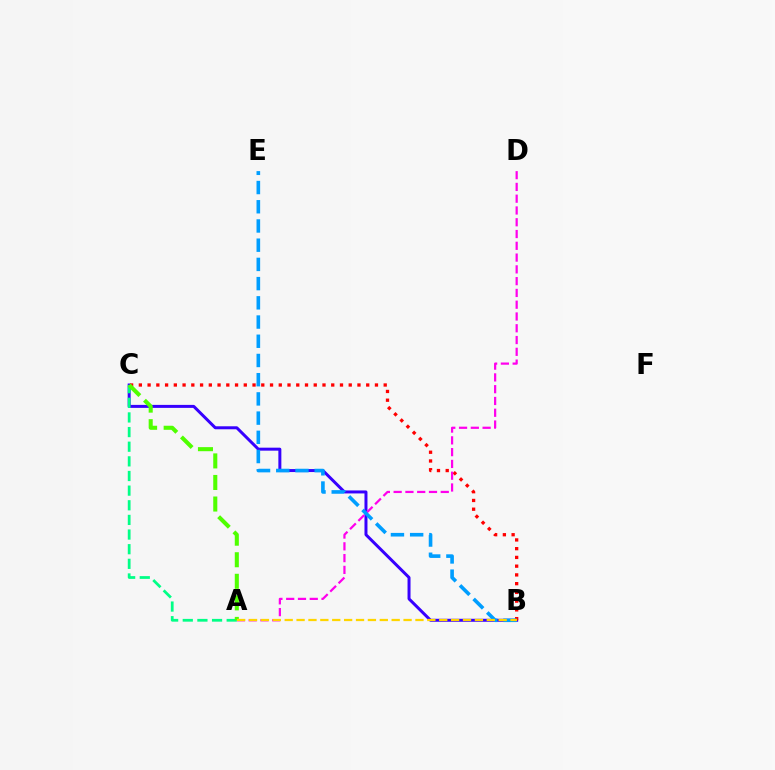{('B', 'C'): [{'color': '#3700ff', 'line_style': 'solid', 'thickness': 2.15}, {'color': '#ff0000', 'line_style': 'dotted', 'thickness': 2.38}], ('A', 'D'): [{'color': '#ff00ed', 'line_style': 'dashed', 'thickness': 1.6}], ('A', 'C'): [{'color': '#00ff86', 'line_style': 'dashed', 'thickness': 1.99}, {'color': '#4fff00', 'line_style': 'dashed', 'thickness': 2.93}], ('B', 'E'): [{'color': '#009eff', 'line_style': 'dashed', 'thickness': 2.61}], ('A', 'B'): [{'color': '#ffd500', 'line_style': 'dashed', 'thickness': 1.61}]}